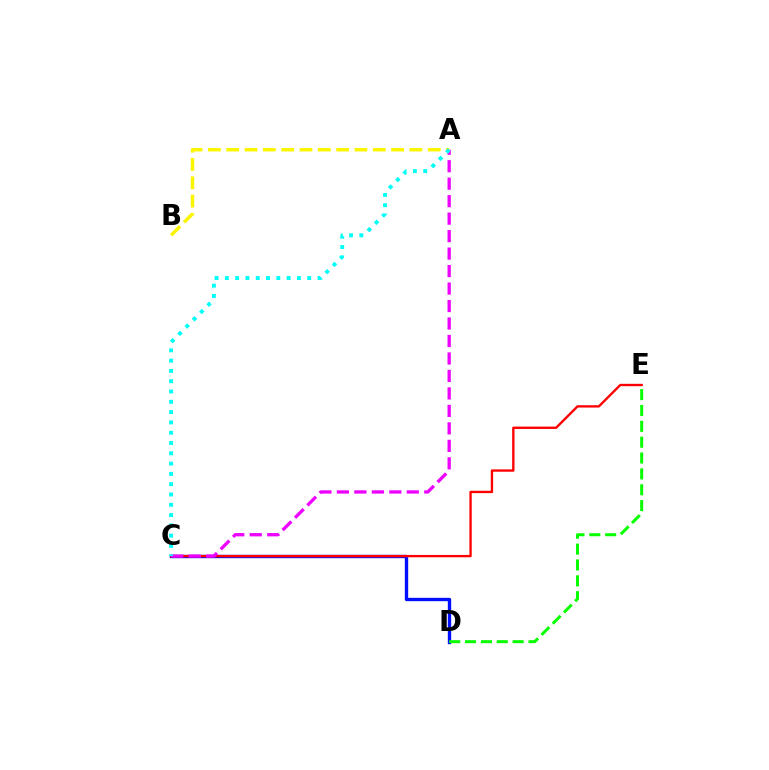{('C', 'D'): [{'color': '#0010ff', 'line_style': 'solid', 'thickness': 2.42}], ('A', 'B'): [{'color': '#fcf500', 'line_style': 'dashed', 'thickness': 2.49}], ('D', 'E'): [{'color': '#08ff00', 'line_style': 'dashed', 'thickness': 2.15}], ('C', 'E'): [{'color': '#ff0000', 'line_style': 'solid', 'thickness': 1.69}], ('A', 'C'): [{'color': '#ee00ff', 'line_style': 'dashed', 'thickness': 2.37}, {'color': '#00fff6', 'line_style': 'dotted', 'thickness': 2.8}]}